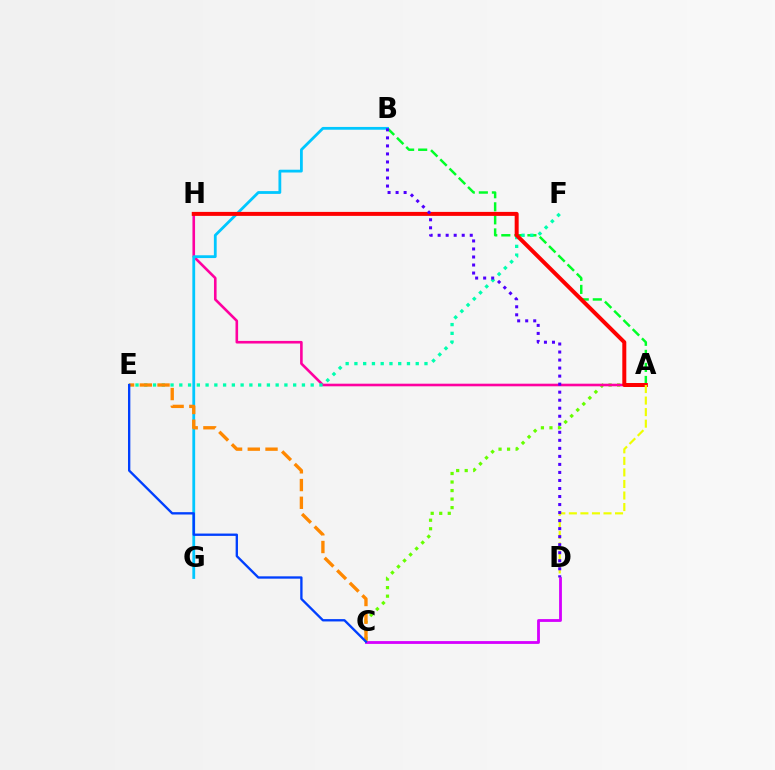{('A', 'B'): [{'color': '#00ff27', 'line_style': 'dashed', 'thickness': 1.77}], ('A', 'C'): [{'color': '#66ff00', 'line_style': 'dotted', 'thickness': 2.32}], ('C', 'D'): [{'color': '#d600ff', 'line_style': 'solid', 'thickness': 2.03}], ('A', 'H'): [{'color': '#ff00a0', 'line_style': 'solid', 'thickness': 1.88}, {'color': '#ff0000', 'line_style': 'solid', 'thickness': 2.87}], ('B', 'G'): [{'color': '#00c7ff', 'line_style': 'solid', 'thickness': 2.01}], ('E', 'F'): [{'color': '#00ffaf', 'line_style': 'dotted', 'thickness': 2.38}], ('C', 'E'): [{'color': '#ff8800', 'line_style': 'dashed', 'thickness': 2.41}, {'color': '#003fff', 'line_style': 'solid', 'thickness': 1.68}], ('A', 'D'): [{'color': '#eeff00', 'line_style': 'dashed', 'thickness': 1.57}], ('B', 'D'): [{'color': '#4f00ff', 'line_style': 'dotted', 'thickness': 2.18}]}